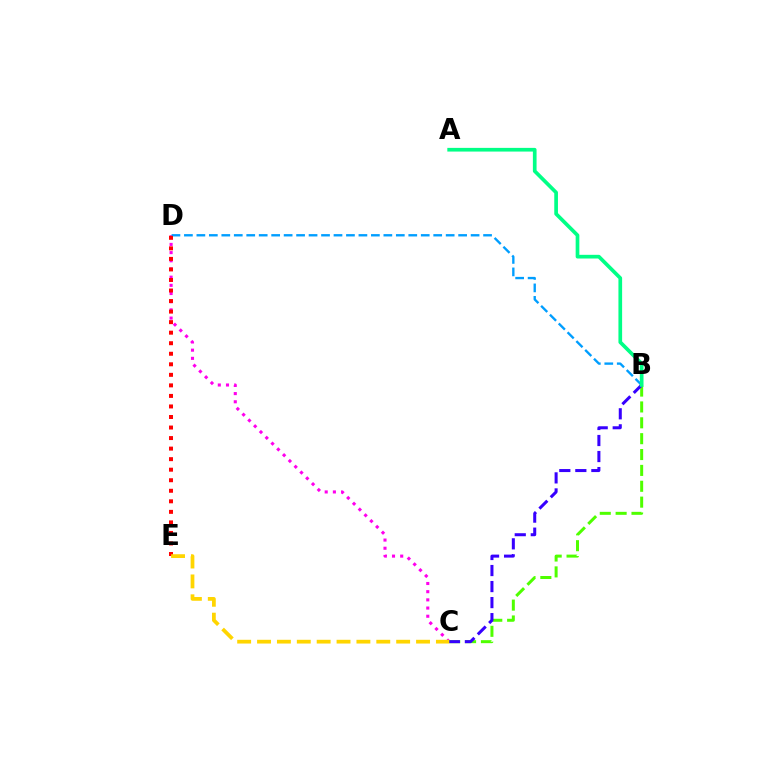{('C', 'D'): [{'color': '#ff00ed', 'line_style': 'dotted', 'thickness': 2.22}], ('B', 'D'): [{'color': '#009eff', 'line_style': 'dashed', 'thickness': 1.69}], ('B', 'C'): [{'color': '#4fff00', 'line_style': 'dashed', 'thickness': 2.16}, {'color': '#3700ff', 'line_style': 'dashed', 'thickness': 2.18}], ('D', 'E'): [{'color': '#ff0000', 'line_style': 'dotted', 'thickness': 2.86}], ('C', 'E'): [{'color': '#ffd500', 'line_style': 'dashed', 'thickness': 2.7}], ('A', 'B'): [{'color': '#00ff86', 'line_style': 'solid', 'thickness': 2.65}]}